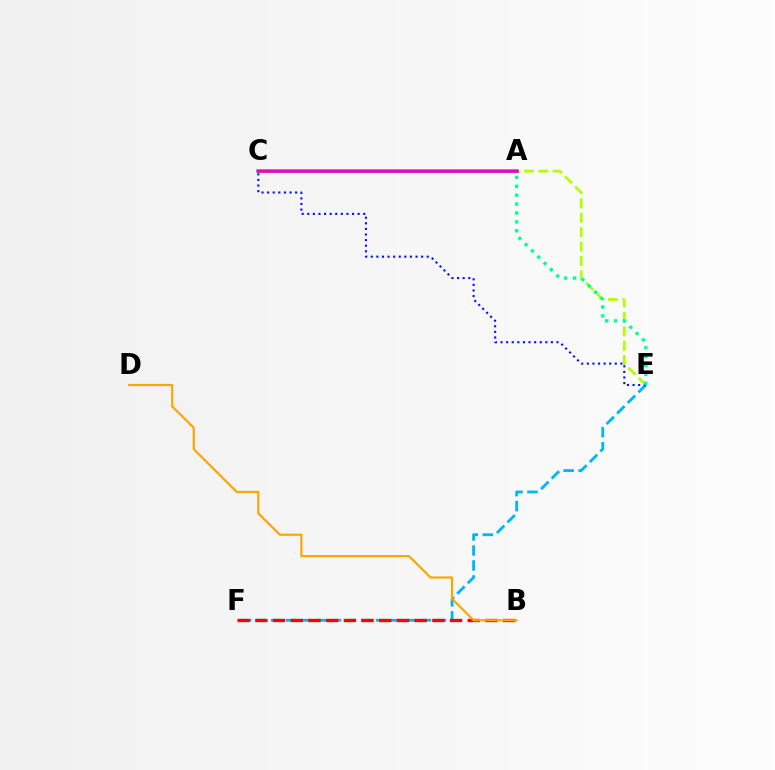{('A', 'C'): [{'color': '#08ff00', 'line_style': 'solid', 'thickness': 2.62}, {'color': '#9b00ff', 'line_style': 'solid', 'thickness': 1.77}, {'color': '#ff00bd', 'line_style': 'solid', 'thickness': 1.88}], ('A', 'E'): [{'color': '#b3ff00', 'line_style': 'dashed', 'thickness': 1.96}, {'color': '#00ff9d', 'line_style': 'dotted', 'thickness': 2.42}], ('E', 'F'): [{'color': '#00b5ff', 'line_style': 'dashed', 'thickness': 2.03}], ('C', 'E'): [{'color': '#0010ff', 'line_style': 'dotted', 'thickness': 1.52}], ('B', 'F'): [{'color': '#ff0000', 'line_style': 'dashed', 'thickness': 2.4}], ('B', 'D'): [{'color': '#ffa500', 'line_style': 'solid', 'thickness': 1.57}]}